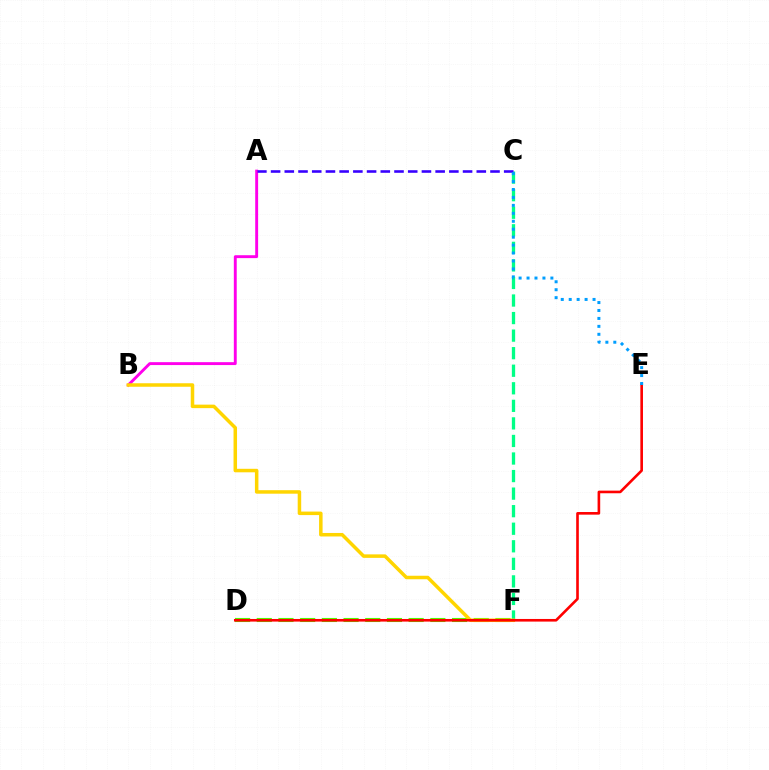{('D', 'F'): [{'color': '#4fff00', 'line_style': 'dashed', 'thickness': 2.95}], ('C', 'F'): [{'color': '#00ff86', 'line_style': 'dashed', 'thickness': 2.38}], ('A', 'B'): [{'color': '#ff00ed', 'line_style': 'solid', 'thickness': 2.09}], ('A', 'C'): [{'color': '#3700ff', 'line_style': 'dashed', 'thickness': 1.86}], ('B', 'F'): [{'color': '#ffd500', 'line_style': 'solid', 'thickness': 2.52}], ('D', 'E'): [{'color': '#ff0000', 'line_style': 'solid', 'thickness': 1.89}], ('C', 'E'): [{'color': '#009eff', 'line_style': 'dotted', 'thickness': 2.16}]}